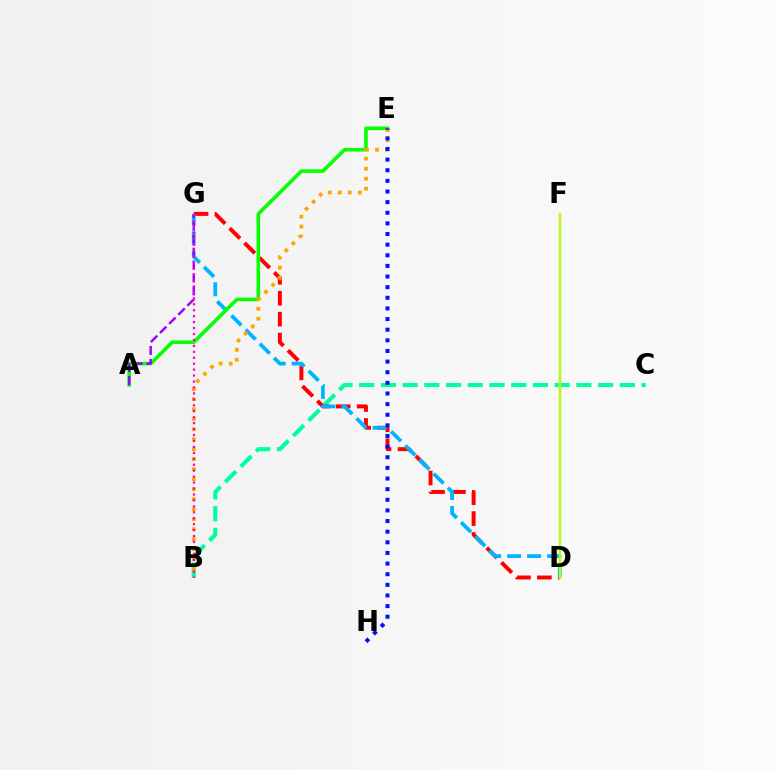{('B', 'C'): [{'color': '#00ff9d', 'line_style': 'dashed', 'thickness': 2.95}], ('D', 'G'): [{'color': '#ff0000', 'line_style': 'dashed', 'thickness': 2.84}, {'color': '#00b5ff', 'line_style': 'dashed', 'thickness': 2.72}], ('A', 'E'): [{'color': '#08ff00', 'line_style': 'solid', 'thickness': 2.59}], ('B', 'E'): [{'color': '#ffa500', 'line_style': 'dotted', 'thickness': 2.72}], ('D', 'F'): [{'color': '#b3ff00', 'line_style': 'solid', 'thickness': 1.73}], ('A', 'G'): [{'color': '#9b00ff', 'line_style': 'dashed', 'thickness': 1.75}], ('E', 'H'): [{'color': '#0010ff', 'line_style': 'dotted', 'thickness': 2.89}], ('B', 'G'): [{'color': '#ff00bd', 'line_style': 'dotted', 'thickness': 1.61}]}